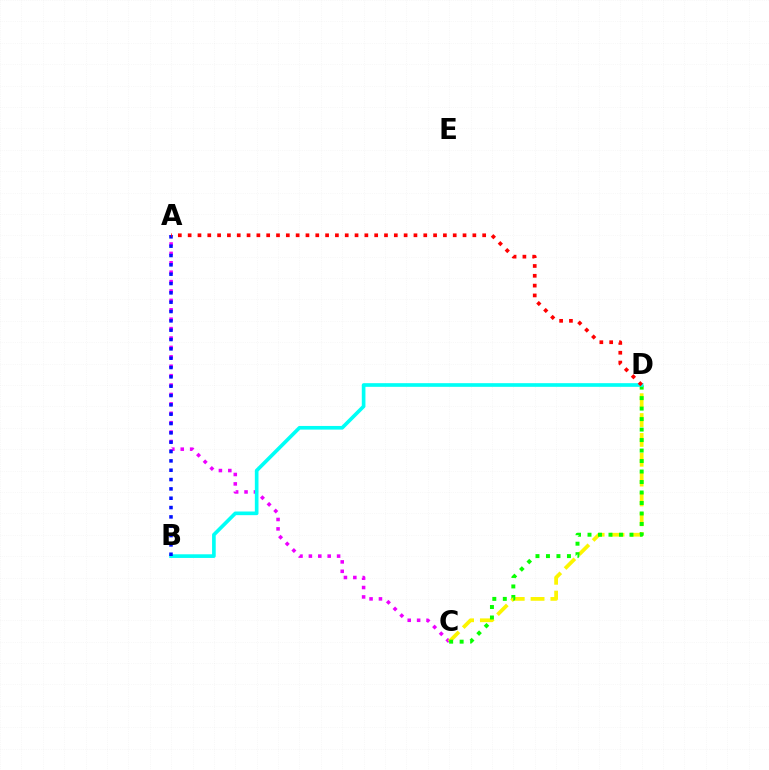{('A', 'C'): [{'color': '#ee00ff', 'line_style': 'dotted', 'thickness': 2.56}], ('C', 'D'): [{'color': '#fcf500', 'line_style': 'dashed', 'thickness': 2.69}, {'color': '#08ff00', 'line_style': 'dotted', 'thickness': 2.85}], ('B', 'D'): [{'color': '#00fff6', 'line_style': 'solid', 'thickness': 2.63}], ('A', 'B'): [{'color': '#0010ff', 'line_style': 'dotted', 'thickness': 2.54}], ('A', 'D'): [{'color': '#ff0000', 'line_style': 'dotted', 'thickness': 2.67}]}